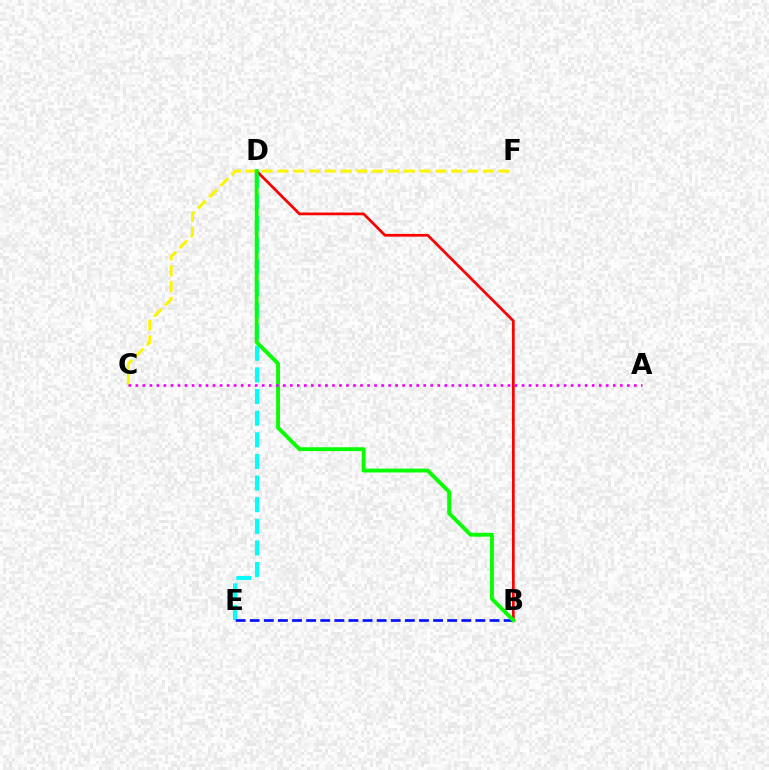{('D', 'E'): [{'color': '#00fff6', 'line_style': 'dashed', 'thickness': 2.94}], ('B', 'E'): [{'color': '#0010ff', 'line_style': 'dashed', 'thickness': 1.92}], ('B', 'D'): [{'color': '#ff0000', 'line_style': 'solid', 'thickness': 1.97}, {'color': '#08ff00', 'line_style': 'solid', 'thickness': 2.78}], ('C', 'F'): [{'color': '#fcf500', 'line_style': 'dashed', 'thickness': 2.15}], ('A', 'C'): [{'color': '#ee00ff', 'line_style': 'dotted', 'thickness': 1.91}]}